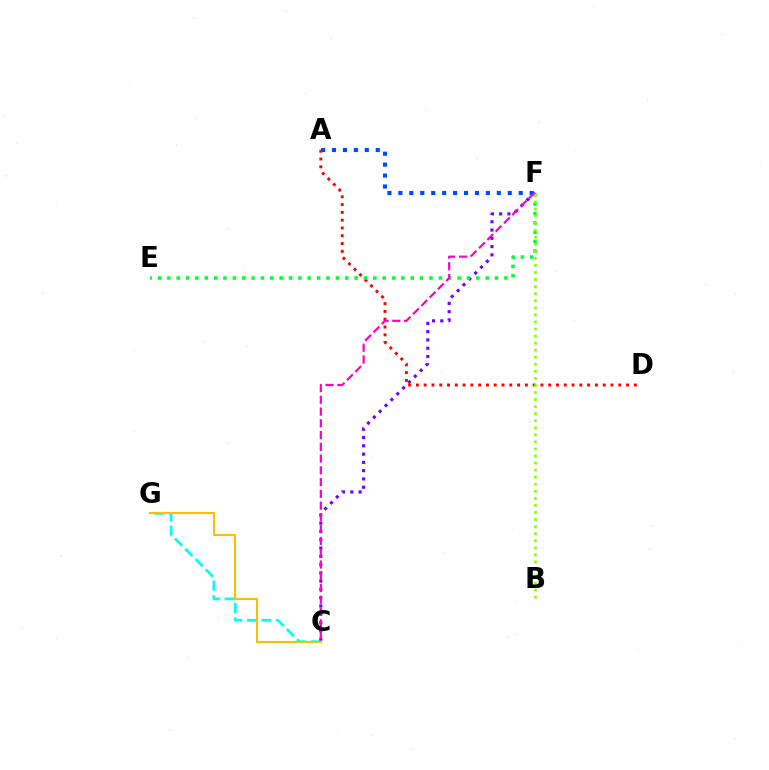{('A', 'D'): [{'color': '#ff0000', 'line_style': 'dotted', 'thickness': 2.12}], ('C', 'G'): [{'color': '#00fff6', 'line_style': 'dashed', 'thickness': 1.97}, {'color': '#ffbd00', 'line_style': 'solid', 'thickness': 1.5}], ('C', 'F'): [{'color': '#7200ff', 'line_style': 'dotted', 'thickness': 2.25}, {'color': '#ff00cf', 'line_style': 'dashed', 'thickness': 1.6}], ('A', 'F'): [{'color': '#004bff', 'line_style': 'dotted', 'thickness': 2.97}], ('E', 'F'): [{'color': '#00ff39', 'line_style': 'dotted', 'thickness': 2.54}], ('B', 'F'): [{'color': '#84ff00', 'line_style': 'dotted', 'thickness': 1.92}]}